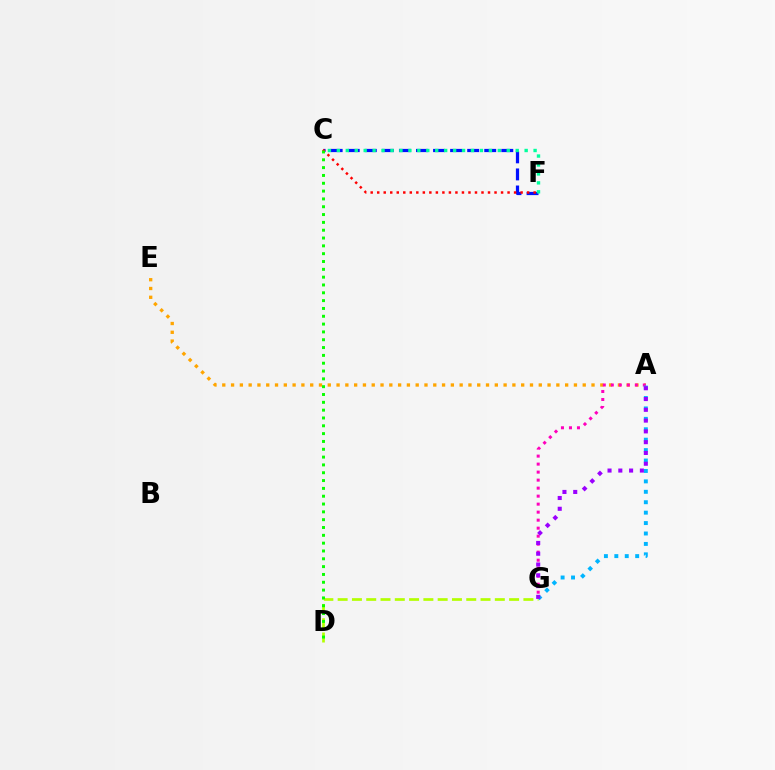{('C', 'F'): [{'color': '#0010ff', 'line_style': 'dashed', 'thickness': 2.32}, {'color': '#00ff9d', 'line_style': 'dotted', 'thickness': 2.43}, {'color': '#ff0000', 'line_style': 'dotted', 'thickness': 1.77}], ('A', 'E'): [{'color': '#ffa500', 'line_style': 'dotted', 'thickness': 2.39}], ('A', 'G'): [{'color': '#ff00bd', 'line_style': 'dotted', 'thickness': 2.18}, {'color': '#00b5ff', 'line_style': 'dotted', 'thickness': 2.83}, {'color': '#9b00ff', 'line_style': 'dotted', 'thickness': 2.93}], ('D', 'G'): [{'color': '#b3ff00', 'line_style': 'dashed', 'thickness': 1.94}], ('C', 'D'): [{'color': '#08ff00', 'line_style': 'dotted', 'thickness': 2.13}]}